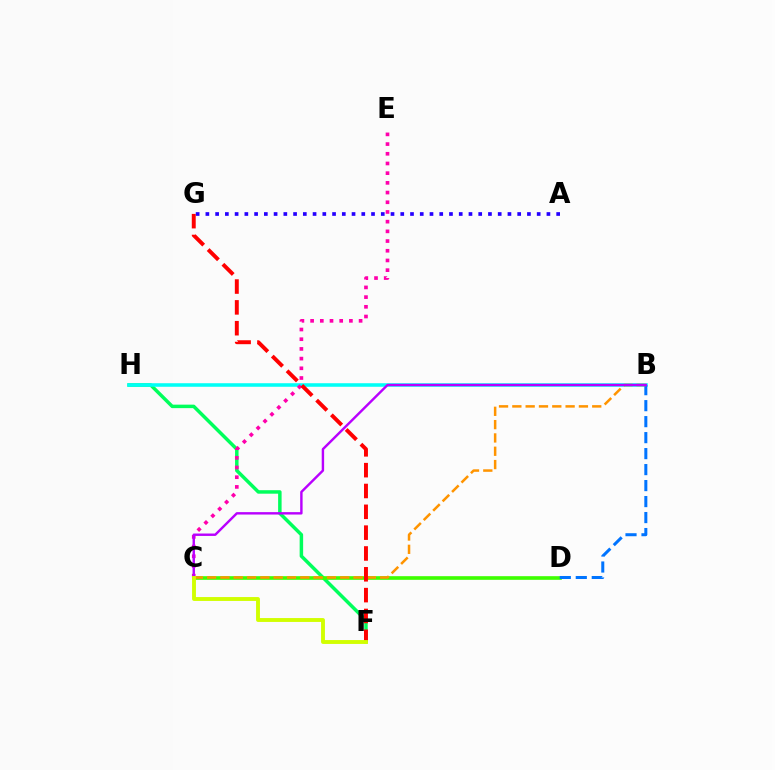{('F', 'H'): [{'color': '#00ff5c', 'line_style': 'solid', 'thickness': 2.51}], ('B', 'H'): [{'color': '#00fff6', 'line_style': 'solid', 'thickness': 2.55}], ('A', 'G'): [{'color': '#2500ff', 'line_style': 'dotted', 'thickness': 2.65}], ('C', 'D'): [{'color': '#3dff00', 'line_style': 'solid', 'thickness': 2.63}], ('B', 'D'): [{'color': '#0074ff', 'line_style': 'dashed', 'thickness': 2.17}], ('C', 'E'): [{'color': '#ff00ac', 'line_style': 'dotted', 'thickness': 2.63}], ('B', 'C'): [{'color': '#ff9400', 'line_style': 'dashed', 'thickness': 1.81}, {'color': '#b900ff', 'line_style': 'solid', 'thickness': 1.74}], ('F', 'G'): [{'color': '#ff0000', 'line_style': 'dashed', 'thickness': 2.83}], ('C', 'F'): [{'color': '#d1ff00', 'line_style': 'solid', 'thickness': 2.79}]}